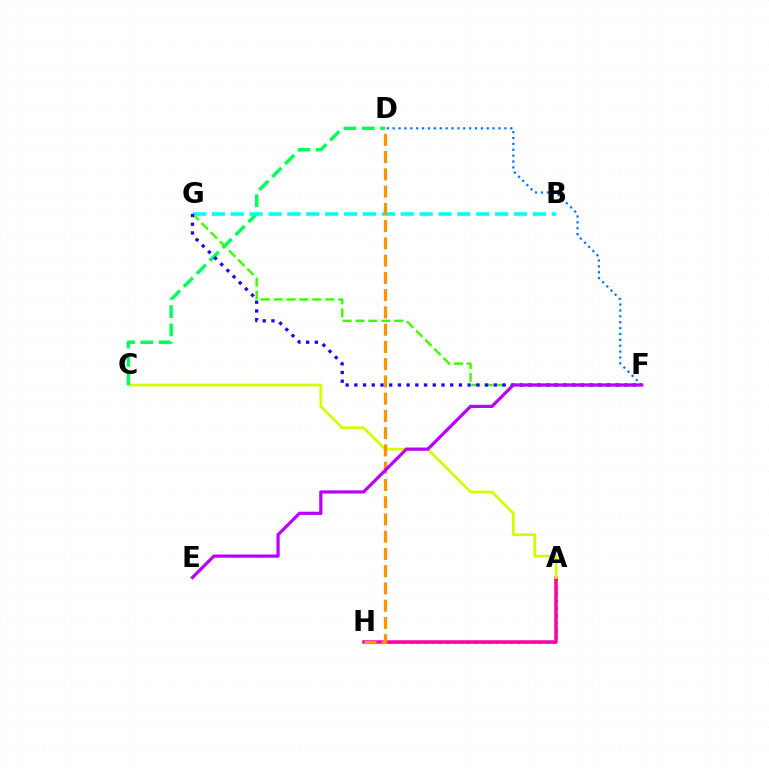{('A', 'H'): [{'color': '#ff0000', 'line_style': 'dotted', 'thickness': 1.95}, {'color': '#ff00ac', 'line_style': 'solid', 'thickness': 2.54}], ('A', 'C'): [{'color': '#d1ff00', 'line_style': 'solid', 'thickness': 1.97}], ('C', 'D'): [{'color': '#00ff5c', 'line_style': 'dashed', 'thickness': 2.49}], ('B', 'G'): [{'color': '#00fff6', 'line_style': 'dashed', 'thickness': 2.56}], ('D', 'F'): [{'color': '#0074ff', 'line_style': 'dotted', 'thickness': 1.6}], ('D', 'H'): [{'color': '#ff9400', 'line_style': 'dashed', 'thickness': 2.34}], ('F', 'G'): [{'color': '#3dff00', 'line_style': 'dashed', 'thickness': 1.75}, {'color': '#2500ff', 'line_style': 'dotted', 'thickness': 2.37}], ('E', 'F'): [{'color': '#b900ff', 'line_style': 'solid', 'thickness': 2.33}]}